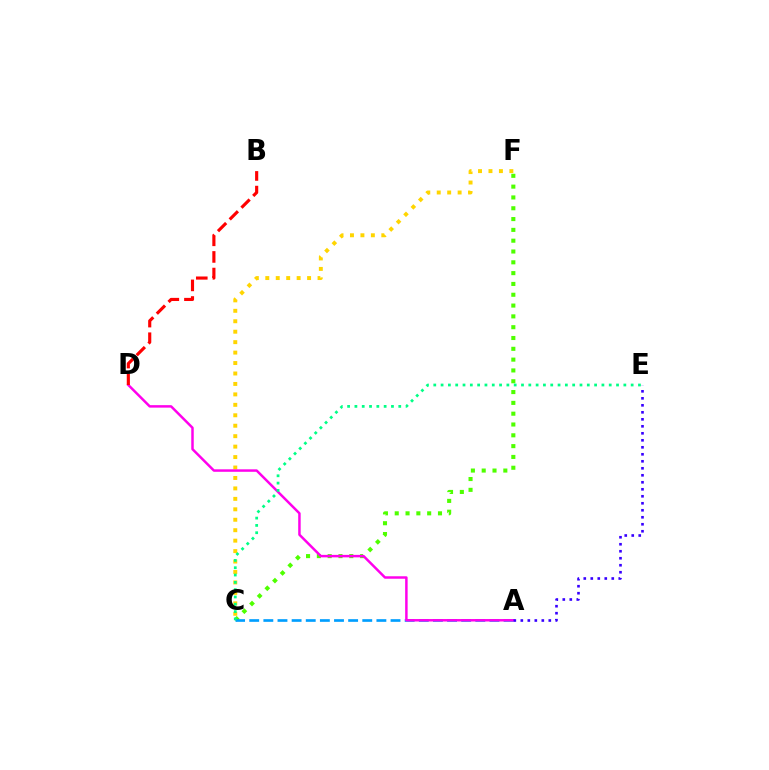{('C', 'F'): [{'color': '#4fff00', 'line_style': 'dotted', 'thickness': 2.94}, {'color': '#ffd500', 'line_style': 'dotted', 'thickness': 2.84}], ('A', 'C'): [{'color': '#009eff', 'line_style': 'dashed', 'thickness': 1.92}], ('A', 'D'): [{'color': '#ff00ed', 'line_style': 'solid', 'thickness': 1.79}], ('C', 'E'): [{'color': '#00ff86', 'line_style': 'dotted', 'thickness': 1.99}], ('B', 'D'): [{'color': '#ff0000', 'line_style': 'dashed', 'thickness': 2.26}], ('A', 'E'): [{'color': '#3700ff', 'line_style': 'dotted', 'thickness': 1.9}]}